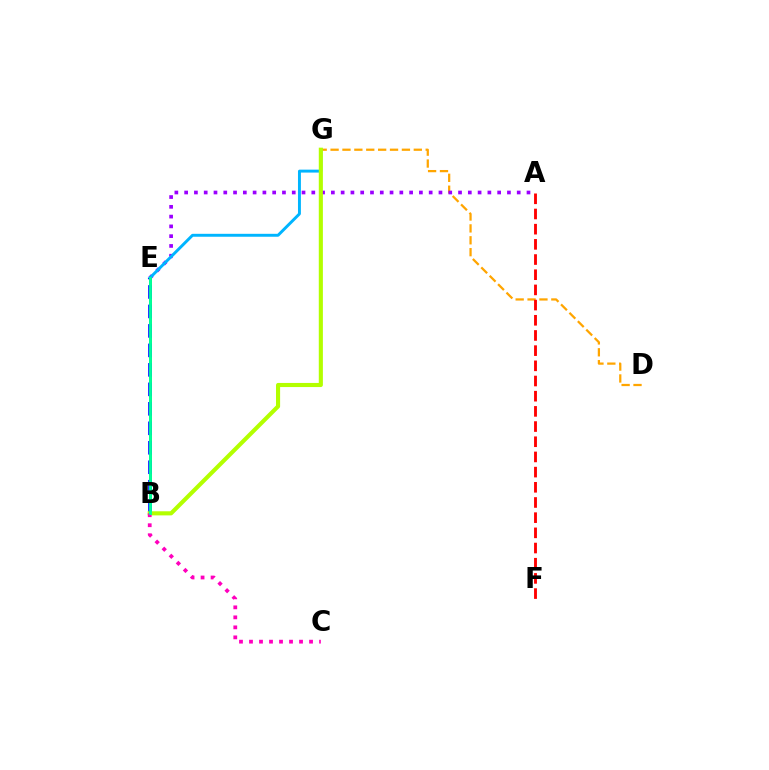{('B', 'E'): [{'color': '#08ff00', 'line_style': 'solid', 'thickness': 2.11}, {'color': '#0010ff', 'line_style': 'dashed', 'thickness': 2.65}, {'color': '#00ff9d', 'line_style': 'solid', 'thickness': 2.04}], ('D', 'G'): [{'color': '#ffa500', 'line_style': 'dashed', 'thickness': 1.62}], ('A', 'E'): [{'color': '#9b00ff', 'line_style': 'dotted', 'thickness': 2.66}], ('E', 'G'): [{'color': '#00b5ff', 'line_style': 'solid', 'thickness': 2.11}], ('B', 'G'): [{'color': '#b3ff00', 'line_style': 'solid', 'thickness': 2.96}], ('A', 'F'): [{'color': '#ff0000', 'line_style': 'dashed', 'thickness': 2.06}], ('B', 'C'): [{'color': '#ff00bd', 'line_style': 'dotted', 'thickness': 2.72}]}